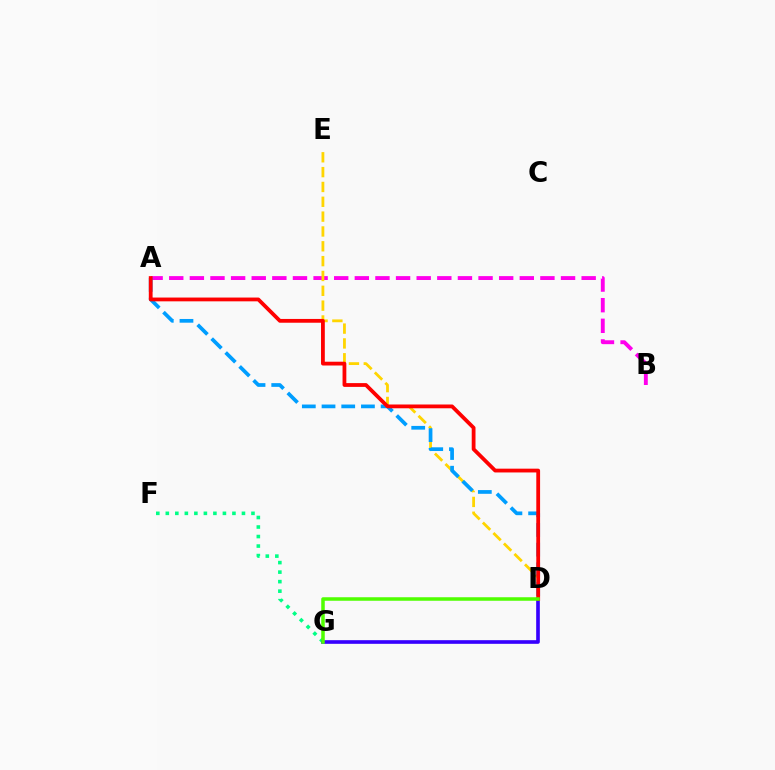{('A', 'B'): [{'color': '#ff00ed', 'line_style': 'dashed', 'thickness': 2.8}], ('D', 'E'): [{'color': '#ffd500', 'line_style': 'dashed', 'thickness': 2.02}], ('F', 'G'): [{'color': '#00ff86', 'line_style': 'dotted', 'thickness': 2.59}], ('D', 'G'): [{'color': '#3700ff', 'line_style': 'solid', 'thickness': 2.62}, {'color': '#4fff00', 'line_style': 'solid', 'thickness': 2.53}], ('A', 'D'): [{'color': '#009eff', 'line_style': 'dashed', 'thickness': 2.68}, {'color': '#ff0000', 'line_style': 'solid', 'thickness': 2.72}]}